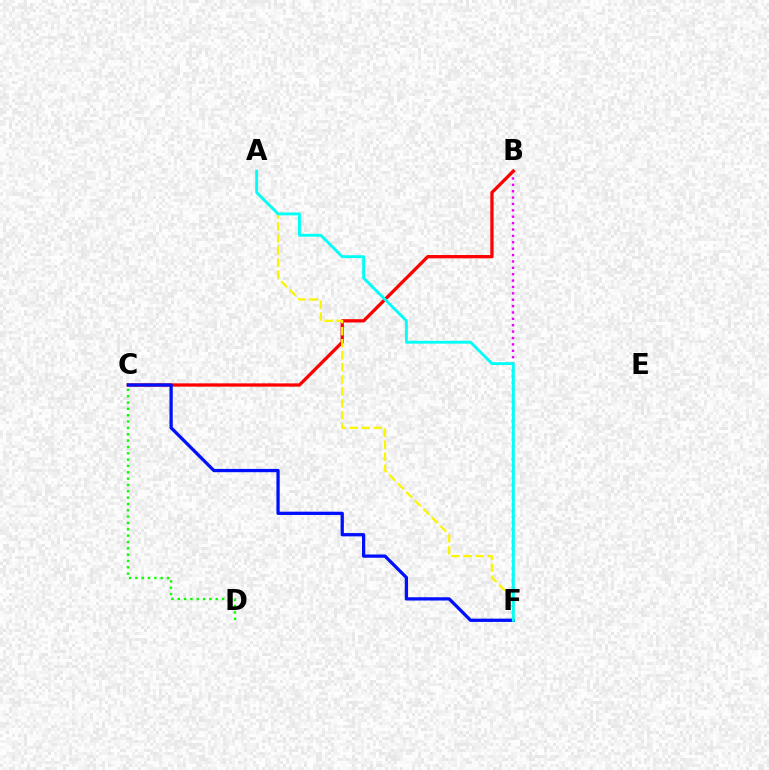{('B', 'F'): [{'color': '#ee00ff', 'line_style': 'dotted', 'thickness': 1.73}], ('B', 'C'): [{'color': '#ff0000', 'line_style': 'solid', 'thickness': 2.36}], ('C', 'F'): [{'color': '#0010ff', 'line_style': 'solid', 'thickness': 2.36}], ('A', 'F'): [{'color': '#fcf500', 'line_style': 'dashed', 'thickness': 1.63}, {'color': '#00fff6', 'line_style': 'solid', 'thickness': 2.07}], ('C', 'D'): [{'color': '#08ff00', 'line_style': 'dotted', 'thickness': 1.72}]}